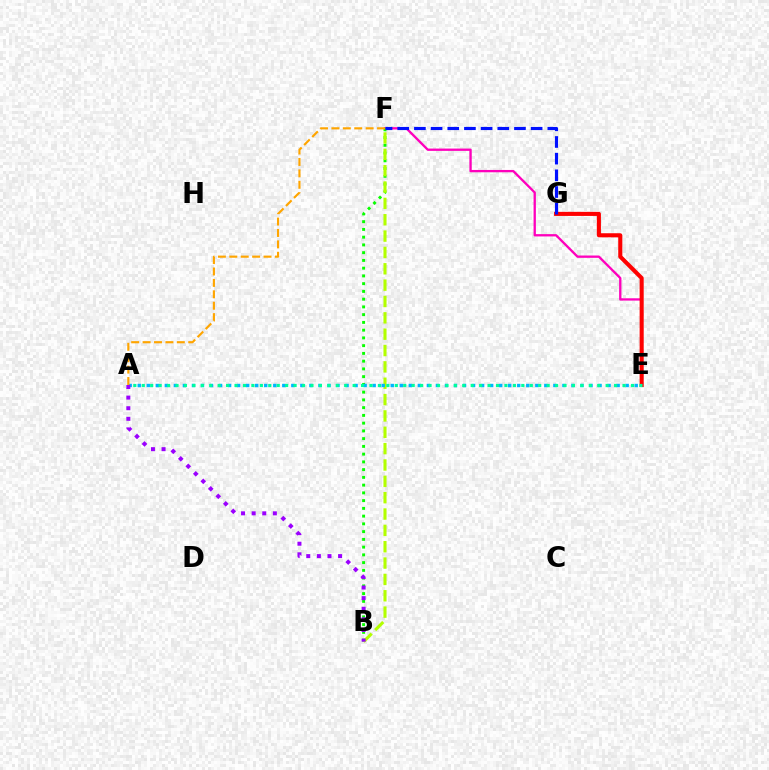{('E', 'F'): [{'color': '#ff00bd', 'line_style': 'solid', 'thickness': 1.67}], ('E', 'G'): [{'color': '#ff0000', 'line_style': 'solid', 'thickness': 2.94}], ('B', 'F'): [{'color': '#08ff00', 'line_style': 'dotted', 'thickness': 2.11}, {'color': '#b3ff00', 'line_style': 'dashed', 'thickness': 2.22}], ('F', 'G'): [{'color': '#0010ff', 'line_style': 'dashed', 'thickness': 2.27}], ('A', 'E'): [{'color': '#00b5ff', 'line_style': 'dotted', 'thickness': 2.46}, {'color': '#00ff9d', 'line_style': 'dotted', 'thickness': 2.29}], ('A', 'B'): [{'color': '#9b00ff', 'line_style': 'dotted', 'thickness': 2.88}], ('A', 'F'): [{'color': '#ffa500', 'line_style': 'dashed', 'thickness': 1.55}]}